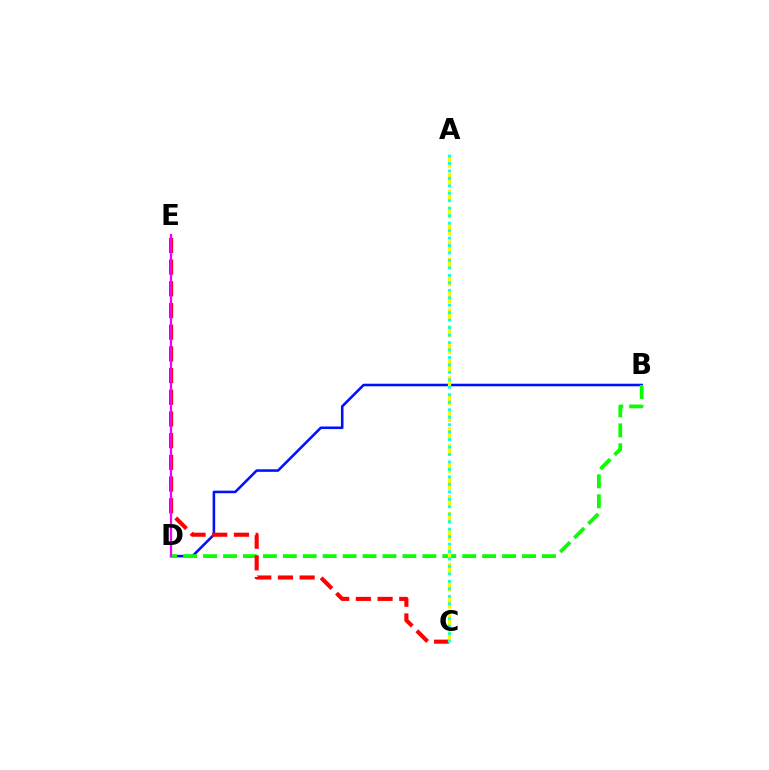{('B', 'D'): [{'color': '#0010ff', 'line_style': 'solid', 'thickness': 1.84}, {'color': '#08ff00', 'line_style': 'dashed', 'thickness': 2.71}], ('C', 'E'): [{'color': '#ff0000', 'line_style': 'dashed', 'thickness': 2.95}], ('A', 'C'): [{'color': '#fcf500', 'line_style': 'dashed', 'thickness': 2.3}, {'color': '#00fff6', 'line_style': 'dotted', 'thickness': 2.03}], ('D', 'E'): [{'color': '#ee00ff', 'line_style': 'solid', 'thickness': 1.62}]}